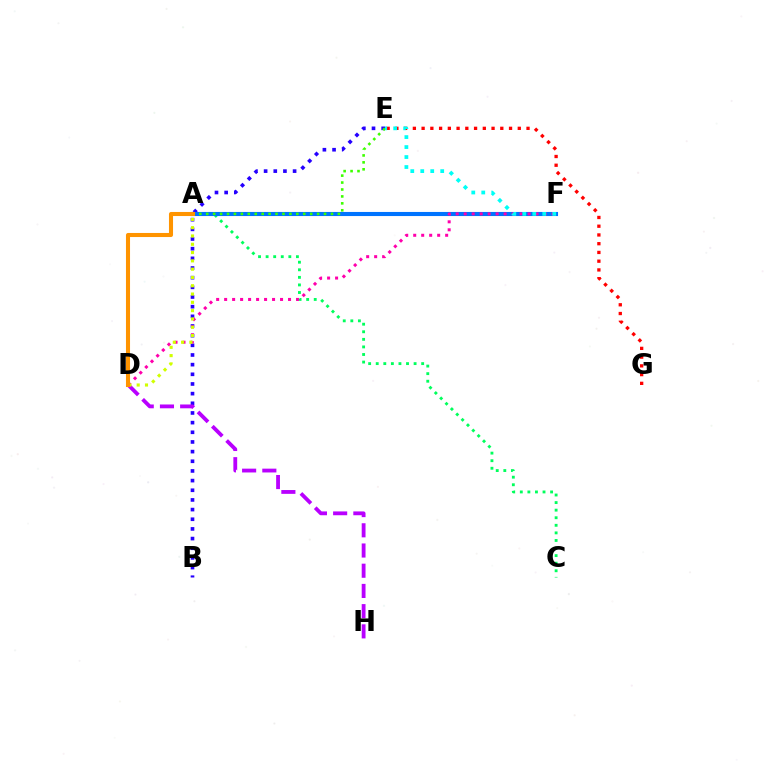{('A', 'C'): [{'color': '#00ff5c', 'line_style': 'dotted', 'thickness': 2.06}], ('B', 'E'): [{'color': '#2500ff', 'line_style': 'dotted', 'thickness': 2.63}], ('A', 'F'): [{'color': '#0074ff', 'line_style': 'solid', 'thickness': 2.95}], ('D', 'H'): [{'color': '#b900ff', 'line_style': 'dashed', 'thickness': 2.75}], ('E', 'G'): [{'color': '#ff0000', 'line_style': 'dotted', 'thickness': 2.38}], ('D', 'F'): [{'color': '#ff00ac', 'line_style': 'dotted', 'thickness': 2.17}], ('A', 'D'): [{'color': '#d1ff00', 'line_style': 'dotted', 'thickness': 2.25}, {'color': '#ff9400', 'line_style': 'solid', 'thickness': 2.93}], ('A', 'E'): [{'color': '#3dff00', 'line_style': 'dotted', 'thickness': 1.88}], ('E', 'F'): [{'color': '#00fff6', 'line_style': 'dotted', 'thickness': 2.71}]}